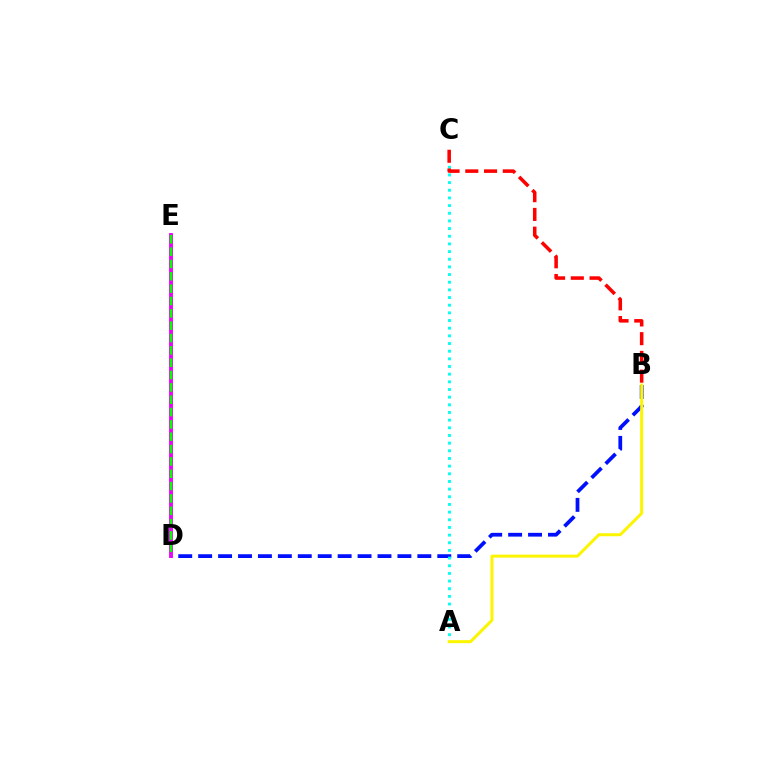{('B', 'D'): [{'color': '#0010ff', 'line_style': 'dashed', 'thickness': 2.71}], ('D', 'E'): [{'color': '#ee00ff', 'line_style': 'solid', 'thickness': 2.79}, {'color': '#08ff00', 'line_style': 'dashed', 'thickness': 1.68}], ('A', 'C'): [{'color': '#00fff6', 'line_style': 'dotted', 'thickness': 2.08}], ('A', 'B'): [{'color': '#fcf500', 'line_style': 'solid', 'thickness': 2.16}], ('B', 'C'): [{'color': '#ff0000', 'line_style': 'dashed', 'thickness': 2.55}]}